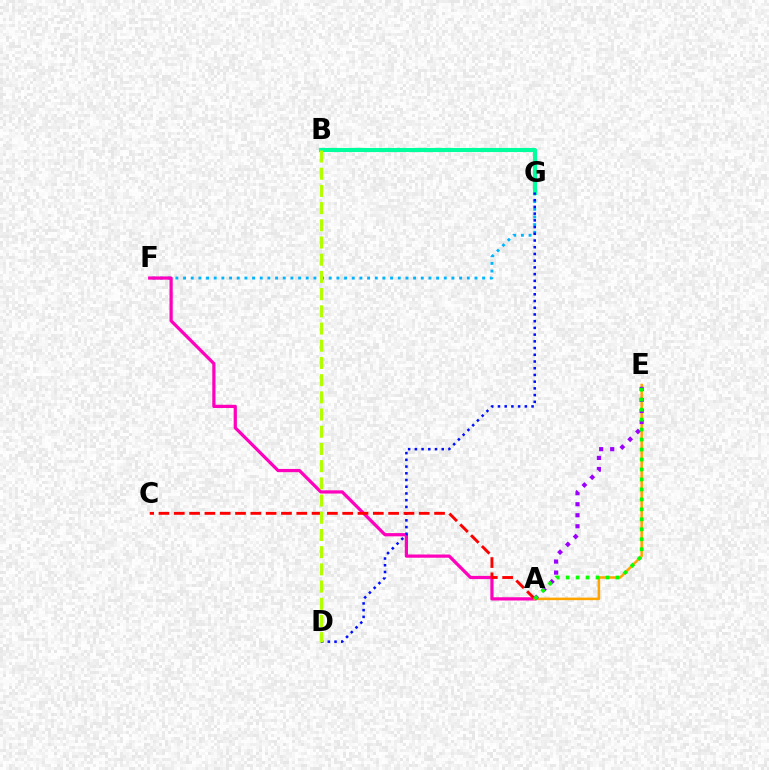{('F', 'G'): [{'color': '#00b5ff', 'line_style': 'dotted', 'thickness': 2.08}], ('A', 'F'): [{'color': '#ff00bd', 'line_style': 'solid', 'thickness': 2.33}], ('B', 'G'): [{'color': '#00ff9d', 'line_style': 'solid', 'thickness': 2.96}], ('D', 'G'): [{'color': '#0010ff', 'line_style': 'dotted', 'thickness': 1.83}], ('A', 'C'): [{'color': '#ff0000', 'line_style': 'dashed', 'thickness': 2.08}], ('A', 'E'): [{'color': '#ffa500', 'line_style': 'solid', 'thickness': 1.84}, {'color': '#9b00ff', 'line_style': 'dotted', 'thickness': 3.0}, {'color': '#08ff00', 'line_style': 'dotted', 'thickness': 2.71}], ('B', 'D'): [{'color': '#b3ff00', 'line_style': 'dashed', 'thickness': 2.34}]}